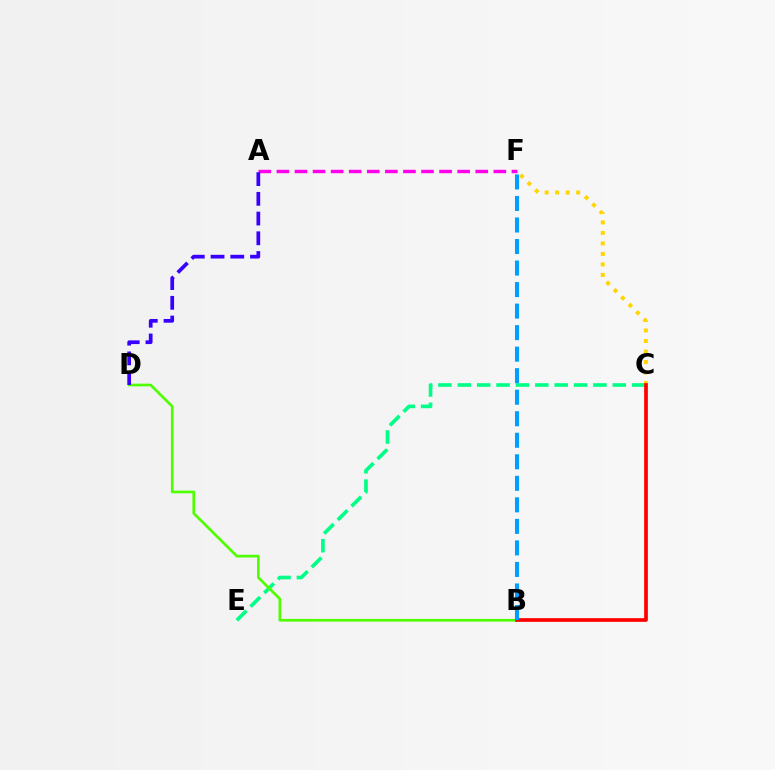{('C', 'E'): [{'color': '#00ff86', 'line_style': 'dashed', 'thickness': 2.63}], ('A', 'F'): [{'color': '#ff00ed', 'line_style': 'dashed', 'thickness': 2.46}], ('B', 'D'): [{'color': '#4fff00', 'line_style': 'solid', 'thickness': 1.93}], ('C', 'F'): [{'color': '#ffd500', 'line_style': 'dotted', 'thickness': 2.85}], ('A', 'D'): [{'color': '#3700ff', 'line_style': 'dashed', 'thickness': 2.68}], ('B', 'C'): [{'color': '#ff0000', 'line_style': 'solid', 'thickness': 2.66}], ('B', 'F'): [{'color': '#009eff', 'line_style': 'dashed', 'thickness': 2.92}]}